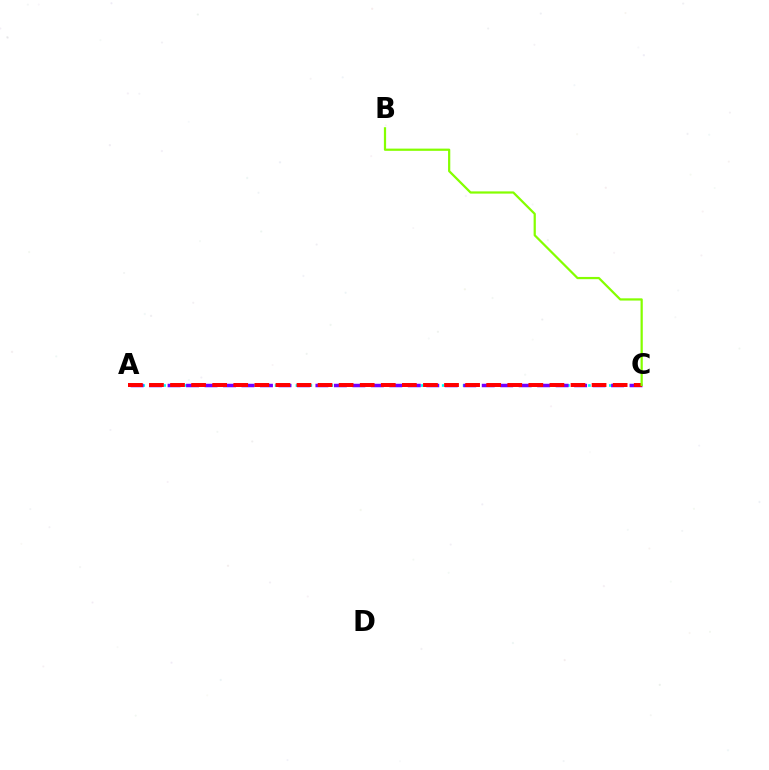{('A', 'C'): [{'color': '#00fff6', 'line_style': 'dotted', 'thickness': 1.89}, {'color': '#7200ff', 'line_style': 'dashed', 'thickness': 2.51}, {'color': '#ff0000', 'line_style': 'dashed', 'thickness': 2.86}], ('B', 'C'): [{'color': '#84ff00', 'line_style': 'solid', 'thickness': 1.6}]}